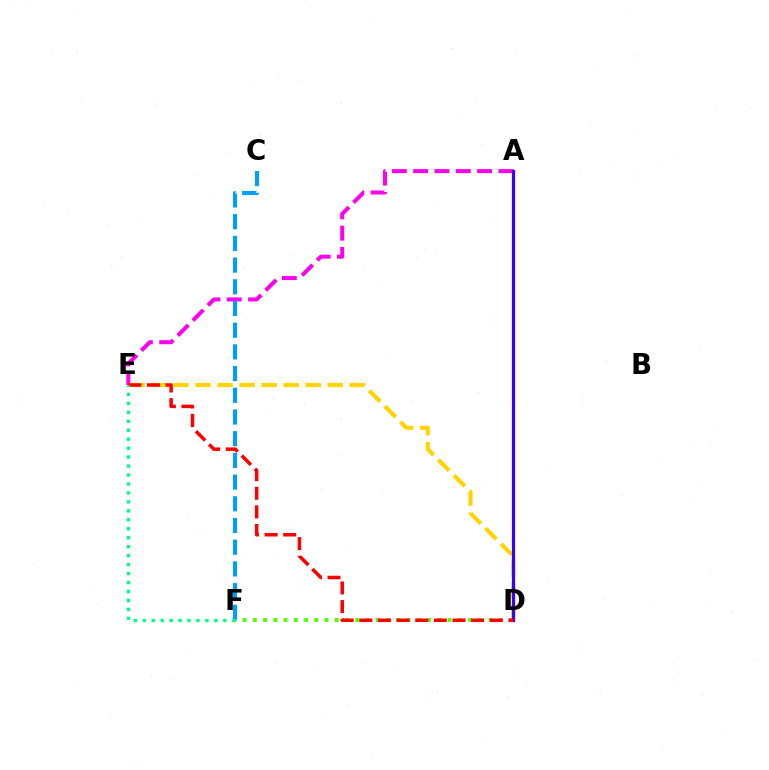{('D', 'F'): [{'color': '#4fff00', 'line_style': 'dotted', 'thickness': 2.79}], ('A', 'E'): [{'color': '#ff00ed', 'line_style': 'dashed', 'thickness': 2.9}], ('D', 'E'): [{'color': '#ffd500', 'line_style': 'dashed', 'thickness': 2.99}, {'color': '#ff0000', 'line_style': 'dashed', 'thickness': 2.53}], ('C', 'F'): [{'color': '#009eff', 'line_style': 'dashed', 'thickness': 2.95}], ('A', 'D'): [{'color': '#3700ff', 'line_style': 'solid', 'thickness': 2.3}], ('E', 'F'): [{'color': '#00ff86', 'line_style': 'dotted', 'thickness': 2.43}]}